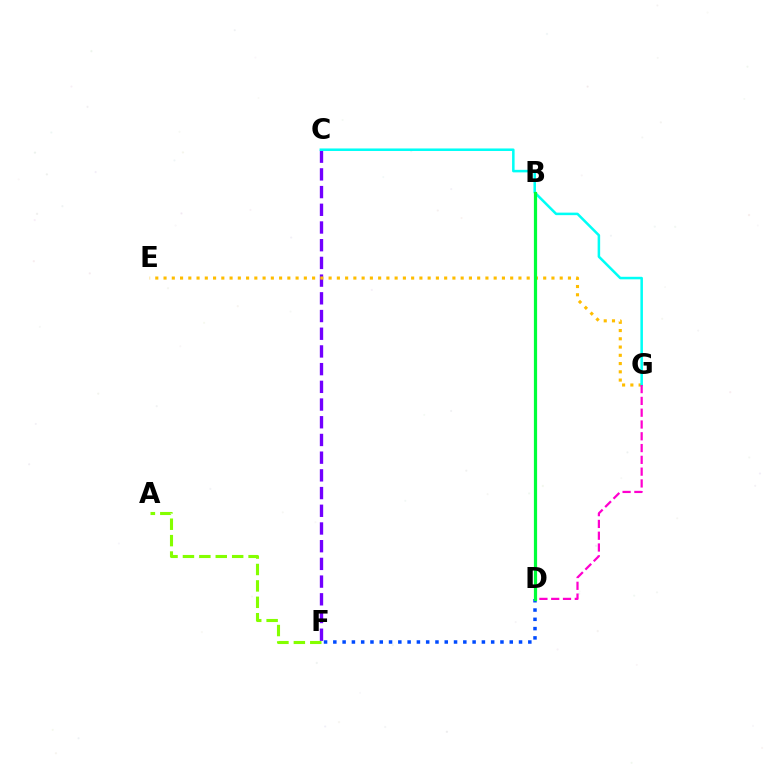{('C', 'F'): [{'color': '#7200ff', 'line_style': 'dashed', 'thickness': 2.41}], ('E', 'G'): [{'color': '#ffbd00', 'line_style': 'dotted', 'thickness': 2.24}], ('C', 'G'): [{'color': '#00fff6', 'line_style': 'solid', 'thickness': 1.82}], ('D', 'F'): [{'color': '#004bff', 'line_style': 'dotted', 'thickness': 2.52}], ('D', 'G'): [{'color': '#ff00cf', 'line_style': 'dashed', 'thickness': 1.6}], ('A', 'F'): [{'color': '#84ff00', 'line_style': 'dashed', 'thickness': 2.23}], ('B', 'D'): [{'color': '#ff0000', 'line_style': 'solid', 'thickness': 1.98}, {'color': '#00ff39', 'line_style': 'solid', 'thickness': 2.31}]}